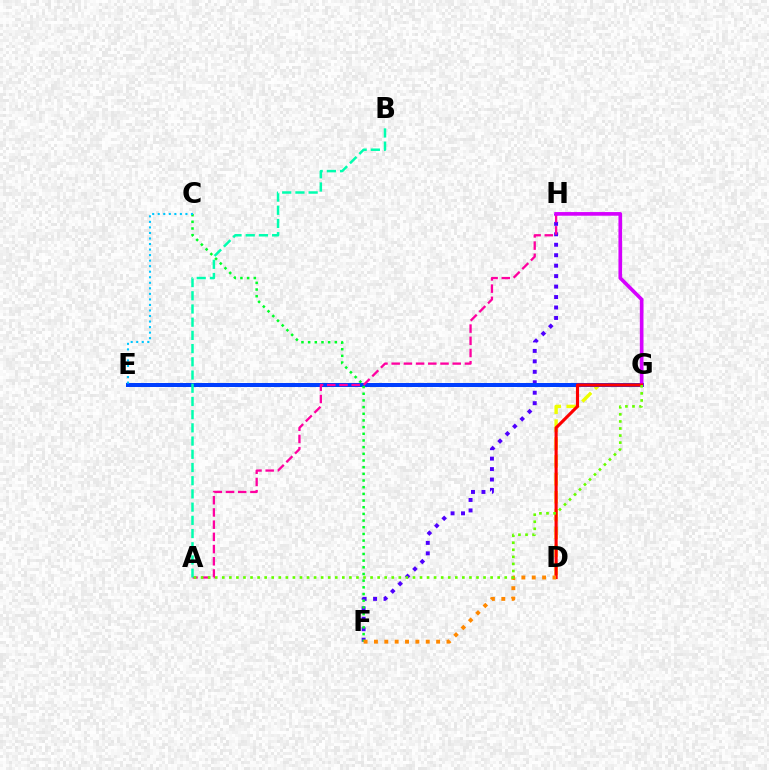{('F', 'H'): [{'color': '#4f00ff', 'line_style': 'dotted', 'thickness': 2.84}], ('D', 'G'): [{'color': '#eeff00', 'line_style': 'dashed', 'thickness': 2.43}, {'color': '#ff0000', 'line_style': 'solid', 'thickness': 2.25}], ('E', 'G'): [{'color': '#003fff', 'line_style': 'solid', 'thickness': 2.89}], ('A', 'H'): [{'color': '#ff00a0', 'line_style': 'dashed', 'thickness': 1.66}], ('A', 'B'): [{'color': '#00ffaf', 'line_style': 'dashed', 'thickness': 1.79}], ('C', 'F'): [{'color': '#00ff27', 'line_style': 'dotted', 'thickness': 1.81}], ('G', 'H'): [{'color': '#d600ff', 'line_style': 'solid', 'thickness': 2.63}], ('D', 'F'): [{'color': '#ff8800', 'line_style': 'dotted', 'thickness': 2.82}], ('A', 'G'): [{'color': '#66ff00', 'line_style': 'dotted', 'thickness': 1.92}], ('C', 'E'): [{'color': '#00c7ff', 'line_style': 'dotted', 'thickness': 1.5}]}